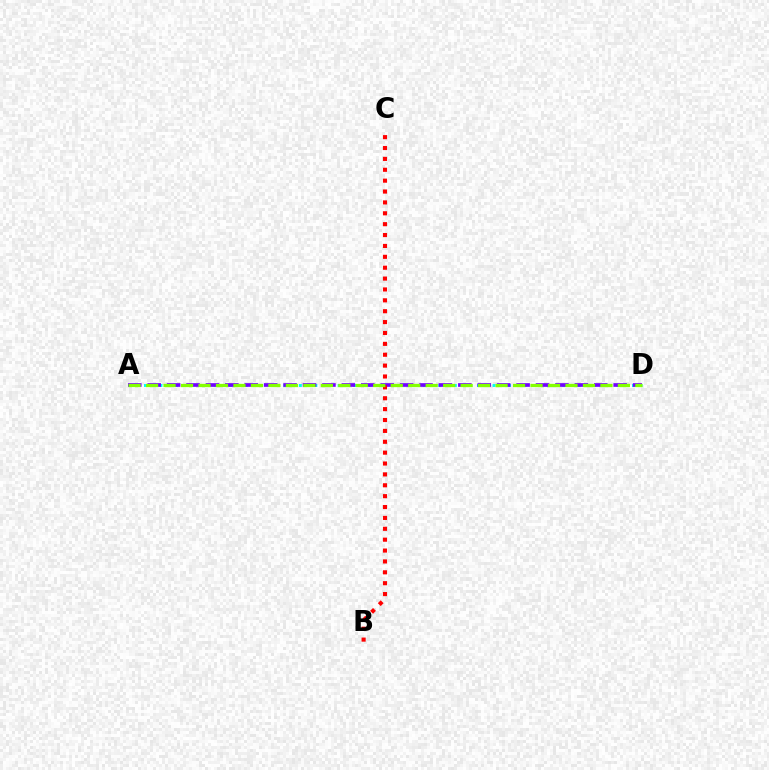{('A', 'D'): [{'color': '#00fff6', 'line_style': 'dotted', 'thickness': 2.1}, {'color': '#7200ff', 'line_style': 'dashed', 'thickness': 2.64}, {'color': '#84ff00', 'line_style': 'dashed', 'thickness': 2.37}], ('B', 'C'): [{'color': '#ff0000', 'line_style': 'dotted', 'thickness': 2.96}]}